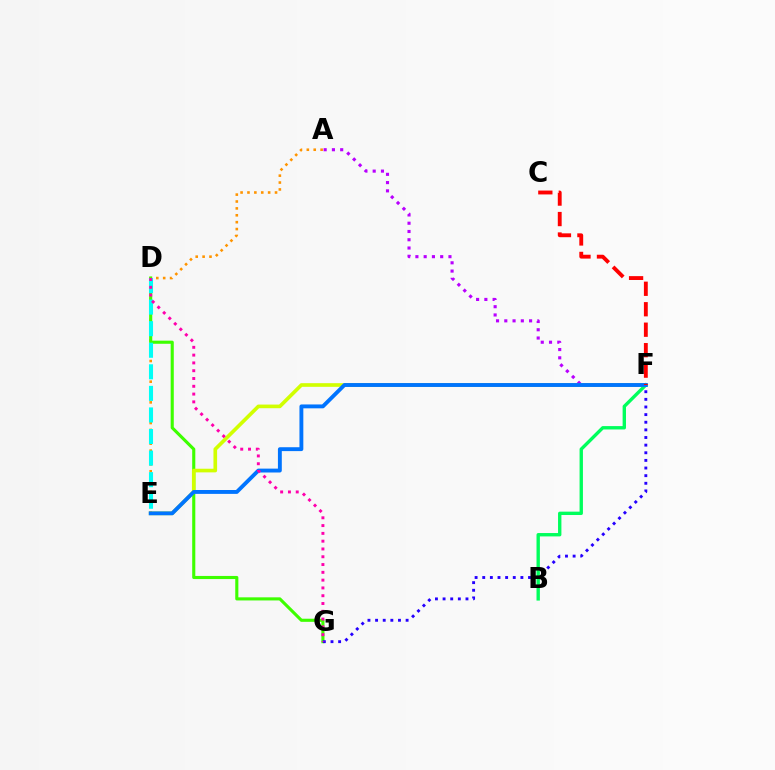{('A', 'E'): [{'color': '#ff9400', 'line_style': 'dotted', 'thickness': 1.87}], ('A', 'F'): [{'color': '#b900ff', 'line_style': 'dotted', 'thickness': 2.25}], ('D', 'G'): [{'color': '#3dff00', 'line_style': 'solid', 'thickness': 2.24}, {'color': '#ff00ac', 'line_style': 'dotted', 'thickness': 2.12}], ('B', 'F'): [{'color': '#00ff5c', 'line_style': 'solid', 'thickness': 2.42}], ('E', 'F'): [{'color': '#d1ff00', 'line_style': 'solid', 'thickness': 2.62}, {'color': '#0074ff', 'line_style': 'solid', 'thickness': 2.79}], ('F', 'G'): [{'color': '#2500ff', 'line_style': 'dotted', 'thickness': 2.07}], ('D', 'E'): [{'color': '#00fff6', 'line_style': 'dashed', 'thickness': 2.93}], ('C', 'F'): [{'color': '#ff0000', 'line_style': 'dashed', 'thickness': 2.78}]}